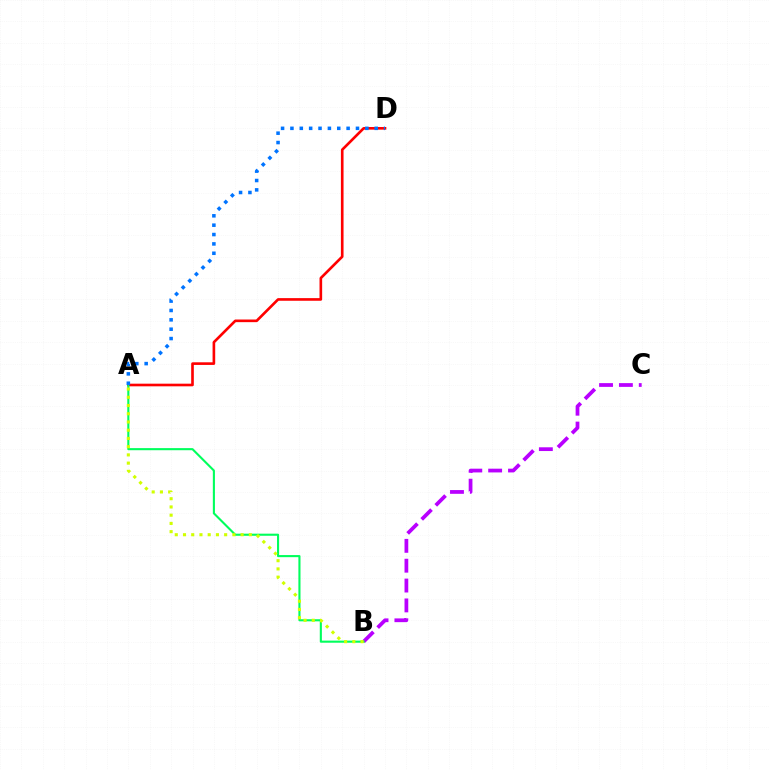{('B', 'C'): [{'color': '#b900ff', 'line_style': 'dashed', 'thickness': 2.7}], ('A', 'D'): [{'color': '#ff0000', 'line_style': 'solid', 'thickness': 1.9}, {'color': '#0074ff', 'line_style': 'dotted', 'thickness': 2.54}], ('A', 'B'): [{'color': '#00ff5c', 'line_style': 'solid', 'thickness': 1.52}, {'color': '#d1ff00', 'line_style': 'dotted', 'thickness': 2.24}]}